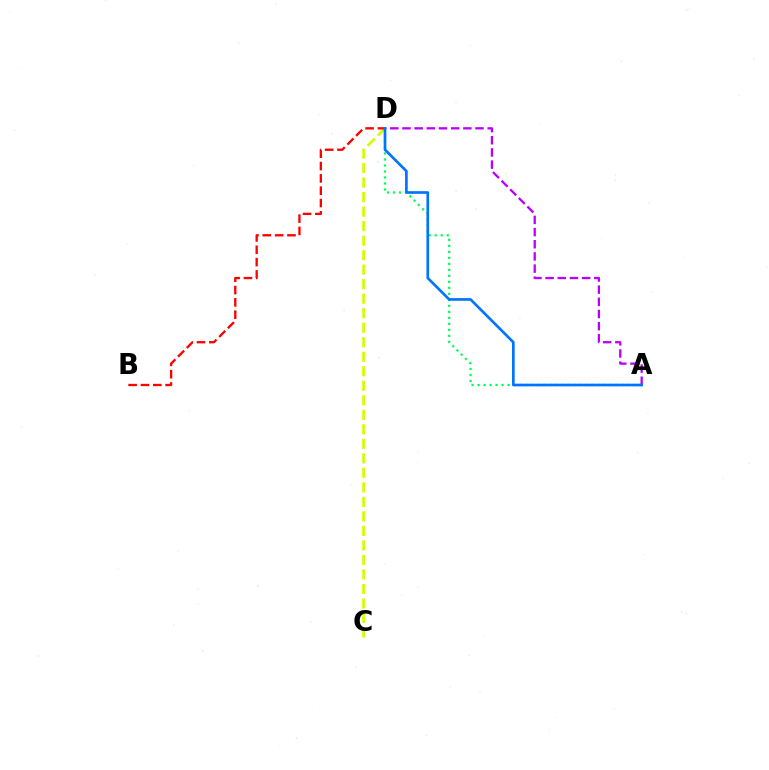{('C', 'D'): [{'color': '#d1ff00', 'line_style': 'dashed', 'thickness': 1.97}], ('B', 'D'): [{'color': '#ff0000', 'line_style': 'dashed', 'thickness': 1.67}], ('A', 'D'): [{'color': '#00ff5c', 'line_style': 'dotted', 'thickness': 1.63}, {'color': '#b900ff', 'line_style': 'dashed', 'thickness': 1.65}, {'color': '#0074ff', 'line_style': 'solid', 'thickness': 1.92}]}